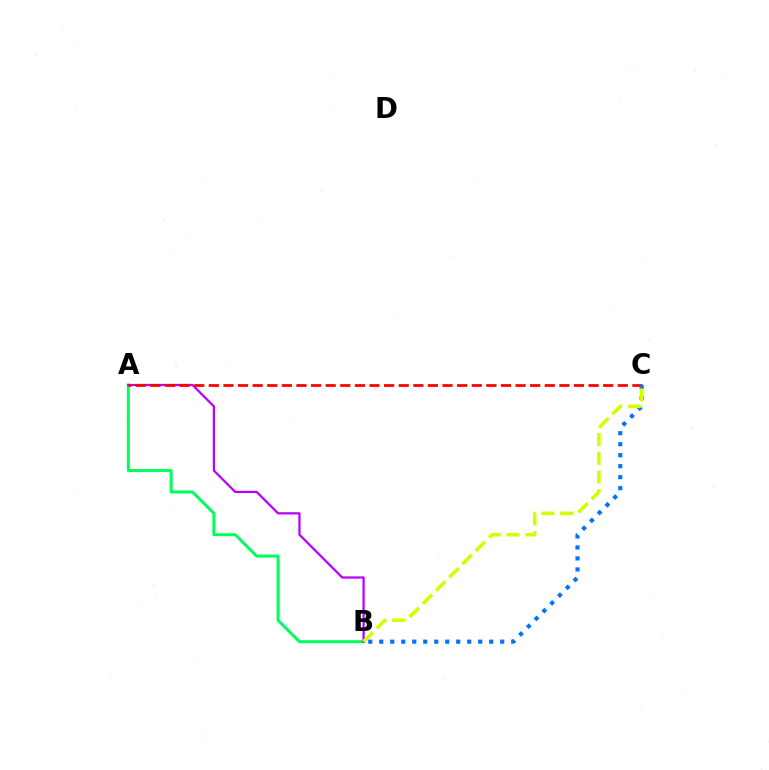{('A', 'B'): [{'color': '#00ff5c', 'line_style': 'solid', 'thickness': 2.16}, {'color': '#b900ff', 'line_style': 'solid', 'thickness': 1.61}], ('A', 'C'): [{'color': '#ff0000', 'line_style': 'dashed', 'thickness': 1.98}], ('B', 'C'): [{'color': '#0074ff', 'line_style': 'dotted', 'thickness': 2.99}, {'color': '#d1ff00', 'line_style': 'dashed', 'thickness': 2.54}]}